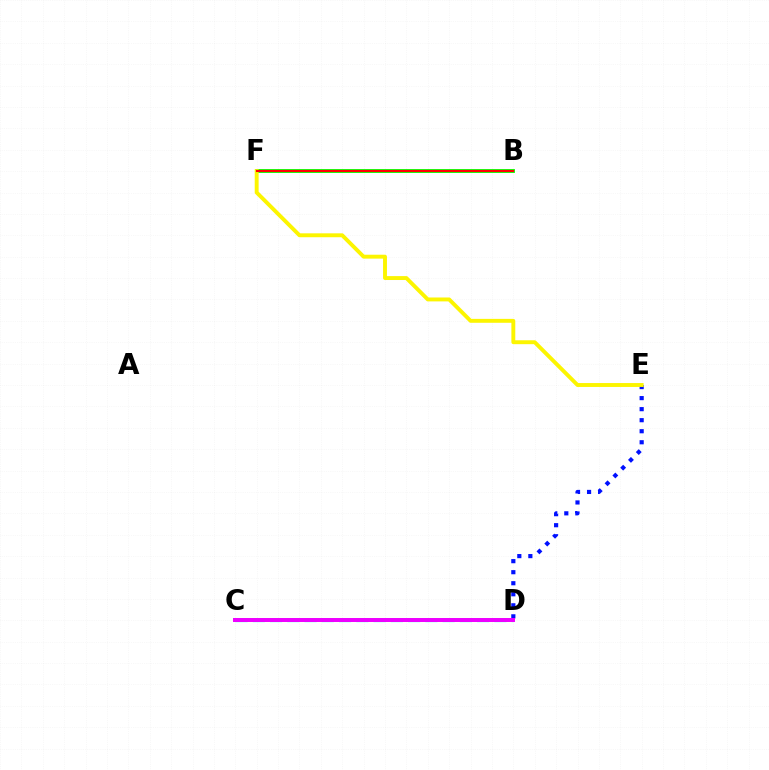{('C', 'D'): [{'color': '#00fff6', 'line_style': 'dashed', 'thickness': 2.34}, {'color': '#ee00ff', 'line_style': 'solid', 'thickness': 2.86}], ('D', 'E'): [{'color': '#0010ff', 'line_style': 'dotted', 'thickness': 3.0}], ('B', 'F'): [{'color': '#08ff00', 'line_style': 'solid', 'thickness': 2.77}, {'color': '#ff0000', 'line_style': 'solid', 'thickness': 1.52}], ('E', 'F'): [{'color': '#fcf500', 'line_style': 'solid', 'thickness': 2.81}]}